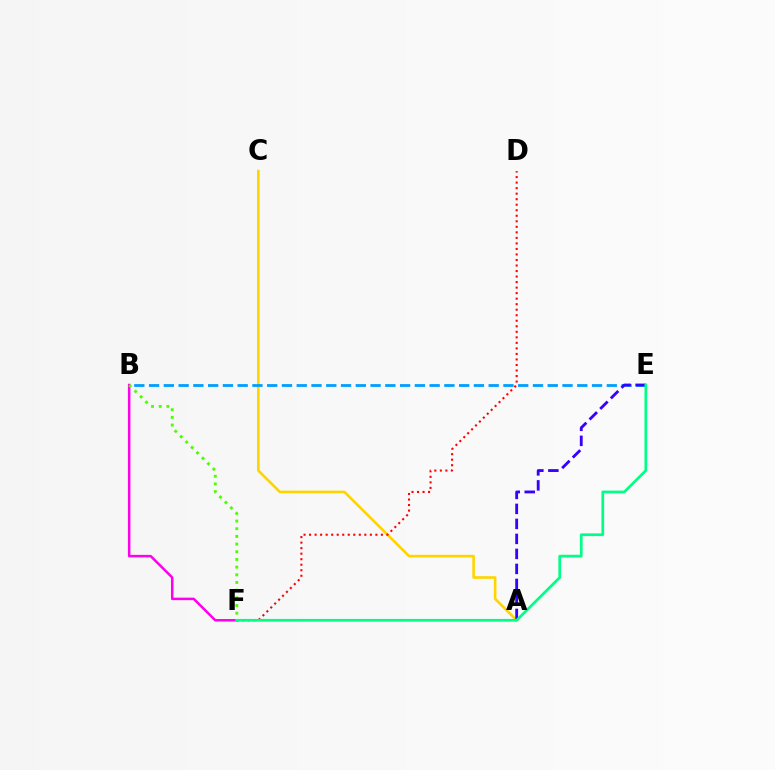{('B', 'F'): [{'color': '#ff00ed', 'line_style': 'solid', 'thickness': 1.8}, {'color': '#4fff00', 'line_style': 'dotted', 'thickness': 2.09}], ('A', 'C'): [{'color': '#ffd500', 'line_style': 'solid', 'thickness': 1.9}], ('D', 'F'): [{'color': '#ff0000', 'line_style': 'dotted', 'thickness': 1.5}], ('B', 'E'): [{'color': '#009eff', 'line_style': 'dashed', 'thickness': 2.01}], ('A', 'E'): [{'color': '#3700ff', 'line_style': 'dashed', 'thickness': 2.04}], ('E', 'F'): [{'color': '#00ff86', 'line_style': 'solid', 'thickness': 1.96}]}